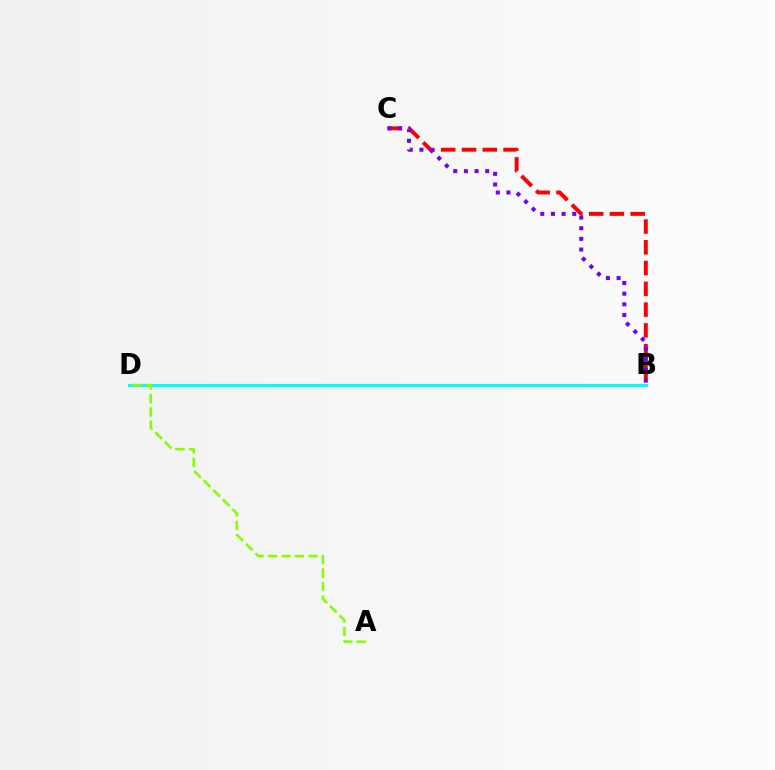{('B', 'C'): [{'color': '#ff0000', 'line_style': 'dashed', 'thickness': 2.82}, {'color': '#7200ff', 'line_style': 'dotted', 'thickness': 2.9}], ('B', 'D'): [{'color': '#00fff6', 'line_style': 'solid', 'thickness': 2.17}], ('A', 'D'): [{'color': '#84ff00', 'line_style': 'dashed', 'thickness': 1.83}]}